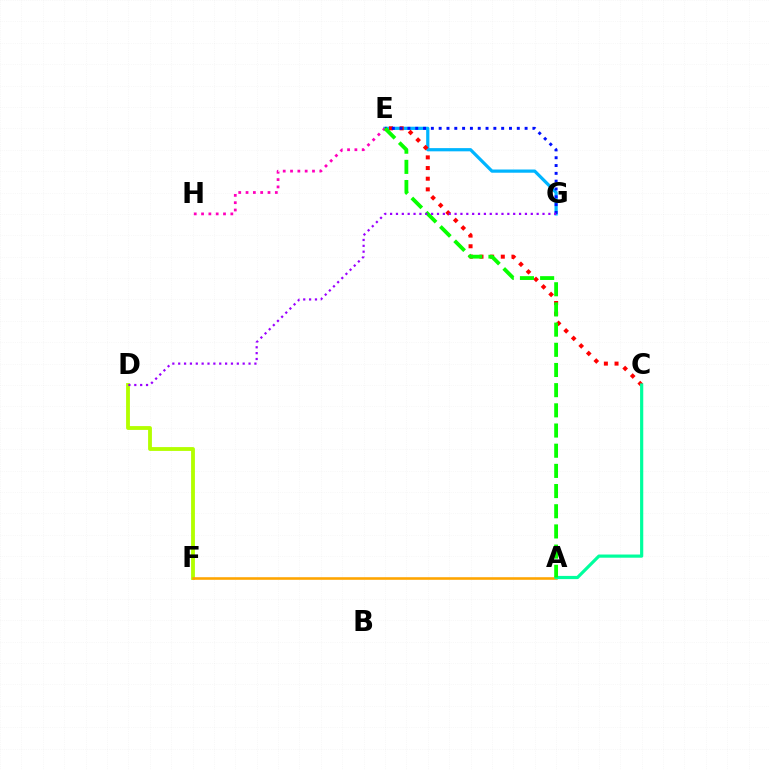{('E', 'G'): [{'color': '#00b5ff', 'line_style': 'solid', 'thickness': 2.31}, {'color': '#0010ff', 'line_style': 'dotted', 'thickness': 2.12}], ('C', 'E'): [{'color': '#ff0000', 'line_style': 'dotted', 'thickness': 2.9}], ('D', 'F'): [{'color': '#b3ff00', 'line_style': 'solid', 'thickness': 2.76}], ('E', 'H'): [{'color': '#ff00bd', 'line_style': 'dotted', 'thickness': 1.99}], ('A', 'F'): [{'color': '#ffa500', 'line_style': 'solid', 'thickness': 1.86}], ('A', 'C'): [{'color': '#00ff9d', 'line_style': 'solid', 'thickness': 2.29}], ('A', 'E'): [{'color': '#08ff00', 'line_style': 'dashed', 'thickness': 2.74}], ('D', 'G'): [{'color': '#9b00ff', 'line_style': 'dotted', 'thickness': 1.59}]}